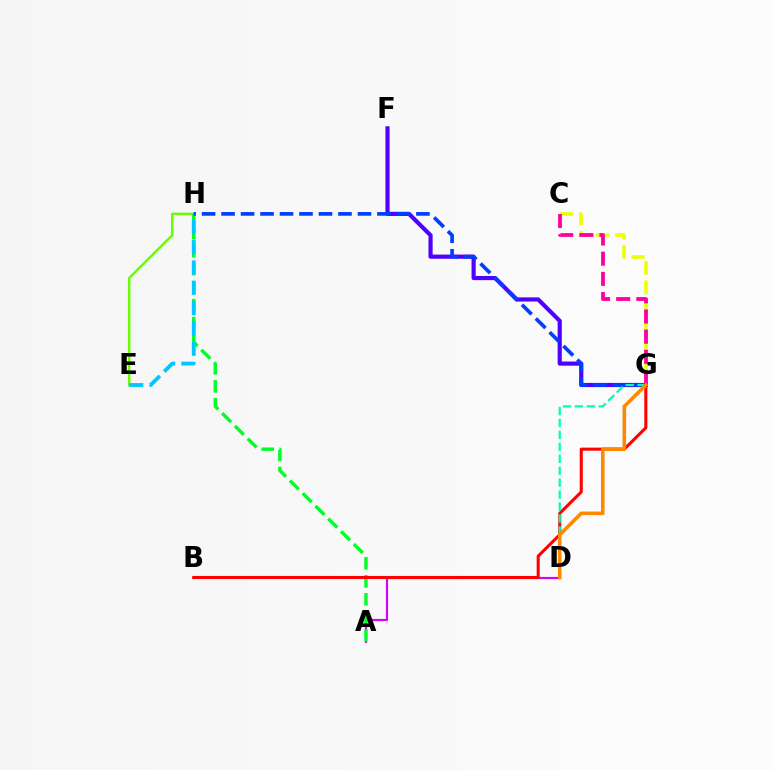{('C', 'G'): [{'color': '#eeff00', 'line_style': 'dashed', 'thickness': 2.59}, {'color': '#ff00a0', 'line_style': 'dashed', 'thickness': 2.74}], ('A', 'D'): [{'color': '#d600ff', 'line_style': 'solid', 'thickness': 1.56}], ('E', 'H'): [{'color': '#66ff00', 'line_style': 'solid', 'thickness': 1.77}, {'color': '#00c7ff', 'line_style': 'dashed', 'thickness': 2.76}], ('A', 'H'): [{'color': '#00ff27', 'line_style': 'dashed', 'thickness': 2.45}], ('F', 'G'): [{'color': '#4f00ff', 'line_style': 'solid', 'thickness': 3.0}], ('G', 'H'): [{'color': '#003fff', 'line_style': 'dashed', 'thickness': 2.65}], ('B', 'G'): [{'color': '#ff0000', 'line_style': 'solid', 'thickness': 2.2}], ('D', 'G'): [{'color': '#00ffaf', 'line_style': 'dashed', 'thickness': 1.62}, {'color': '#ff8800', 'line_style': 'solid', 'thickness': 2.58}]}